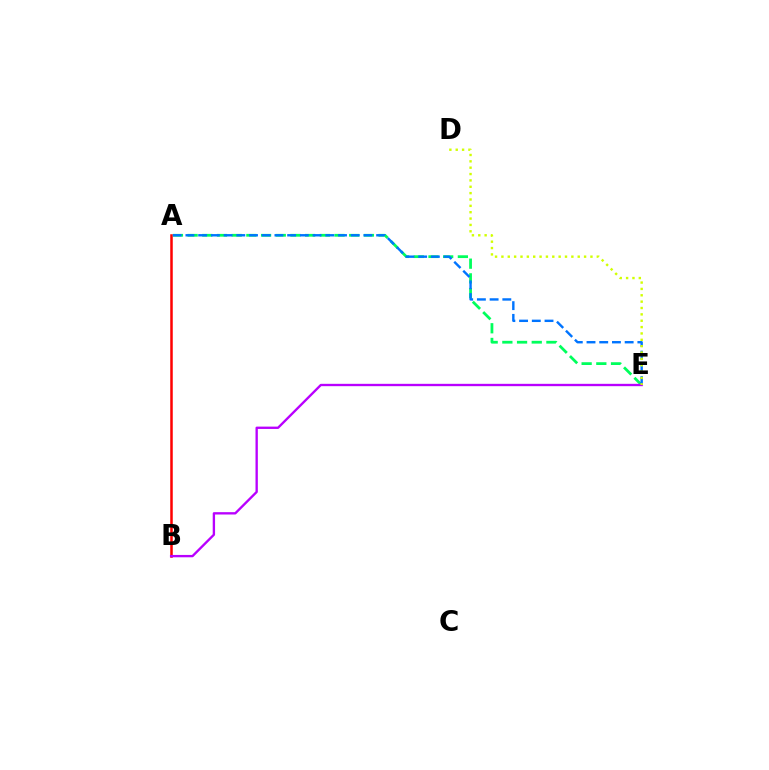{('A', 'E'): [{'color': '#00ff5c', 'line_style': 'dashed', 'thickness': 2.0}, {'color': '#0074ff', 'line_style': 'dashed', 'thickness': 1.73}], ('A', 'B'): [{'color': '#ff0000', 'line_style': 'solid', 'thickness': 1.81}], ('B', 'E'): [{'color': '#b900ff', 'line_style': 'solid', 'thickness': 1.69}], ('D', 'E'): [{'color': '#d1ff00', 'line_style': 'dotted', 'thickness': 1.73}]}